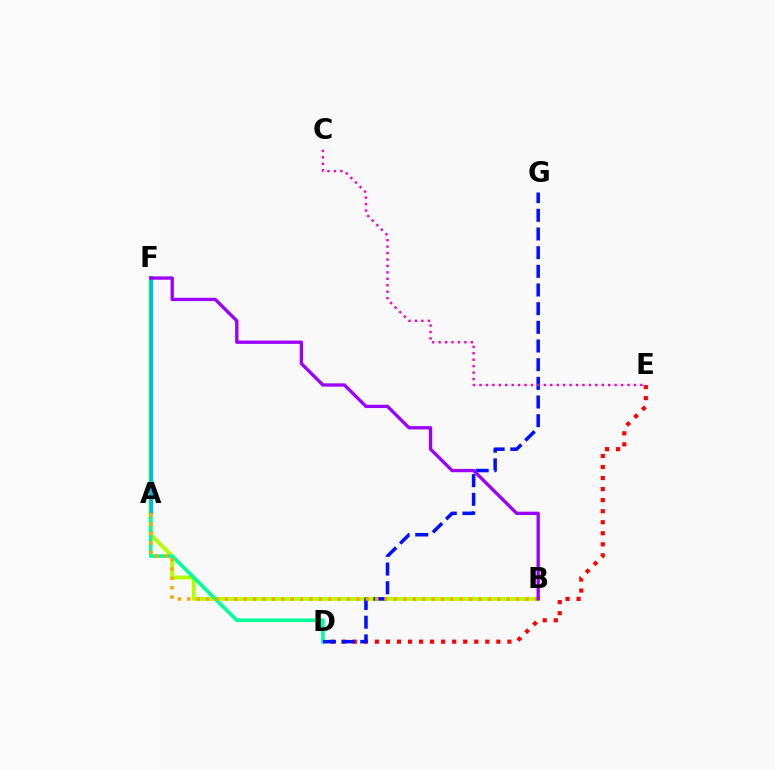{('D', 'E'): [{'color': '#ff0000', 'line_style': 'dotted', 'thickness': 3.0}], ('A', 'B'): [{'color': '#b3ff00', 'line_style': 'solid', 'thickness': 2.81}, {'color': '#ffa500', 'line_style': 'dotted', 'thickness': 2.55}], ('D', 'F'): [{'color': '#00ff9d', 'line_style': 'solid', 'thickness': 2.62}], ('A', 'F'): [{'color': '#08ff00', 'line_style': 'solid', 'thickness': 2.8}, {'color': '#00b5ff', 'line_style': 'solid', 'thickness': 2.36}], ('D', 'G'): [{'color': '#0010ff', 'line_style': 'dashed', 'thickness': 2.54}], ('C', 'E'): [{'color': '#ff00bd', 'line_style': 'dotted', 'thickness': 1.75}], ('B', 'F'): [{'color': '#9b00ff', 'line_style': 'solid', 'thickness': 2.39}]}